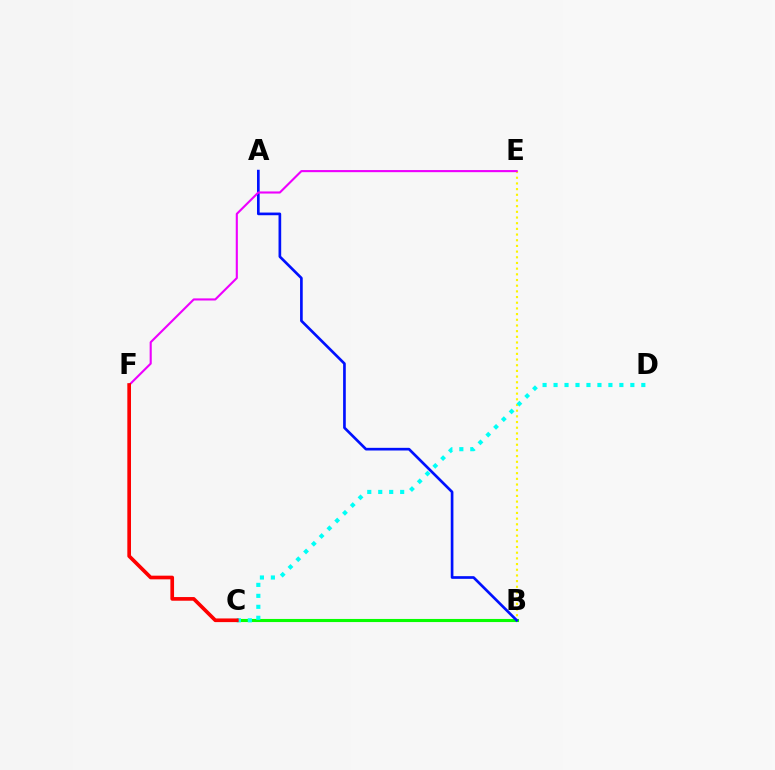{('B', 'E'): [{'color': '#fcf500', 'line_style': 'dotted', 'thickness': 1.54}], ('B', 'C'): [{'color': '#08ff00', 'line_style': 'solid', 'thickness': 2.23}], ('A', 'B'): [{'color': '#0010ff', 'line_style': 'solid', 'thickness': 1.92}], ('E', 'F'): [{'color': '#ee00ff', 'line_style': 'solid', 'thickness': 1.52}], ('C', 'D'): [{'color': '#00fff6', 'line_style': 'dotted', 'thickness': 2.98}], ('C', 'F'): [{'color': '#ff0000', 'line_style': 'solid', 'thickness': 2.64}]}